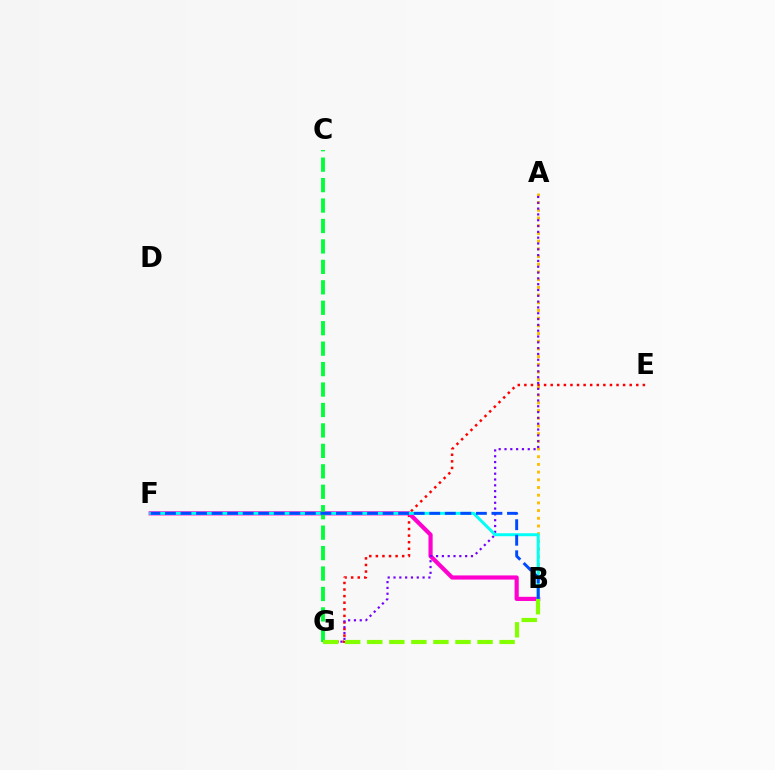{('E', 'G'): [{'color': '#ff0000', 'line_style': 'dotted', 'thickness': 1.79}], ('A', 'B'): [{'color': '#ffbd00', 'line_style': 'dotted', 'thickness': 2.09}], ('B', 'F'): [{'color': '#ff00cf', 'line_style': 'solid', 'thickness': 2.99}, {'color': '#00fff6', 'line_style': 'solid', 'thickness': 2.14}, {'color': '#004bff', 'line_style': 'dashed', 'thickness': 2.11}], ('C', 'G'): [{'color': '#00ff39', 'line_style': 'dashed', 'thickness': 2.78}], ('A', 'G'): [{'color': '#7200ff', 'line_style': 'dotted', 'thickness': 1.58}], ('B', 'G'): [{'color': '#84ff00', 'line_style': 'dashed', 'thickness': 3.0}]}